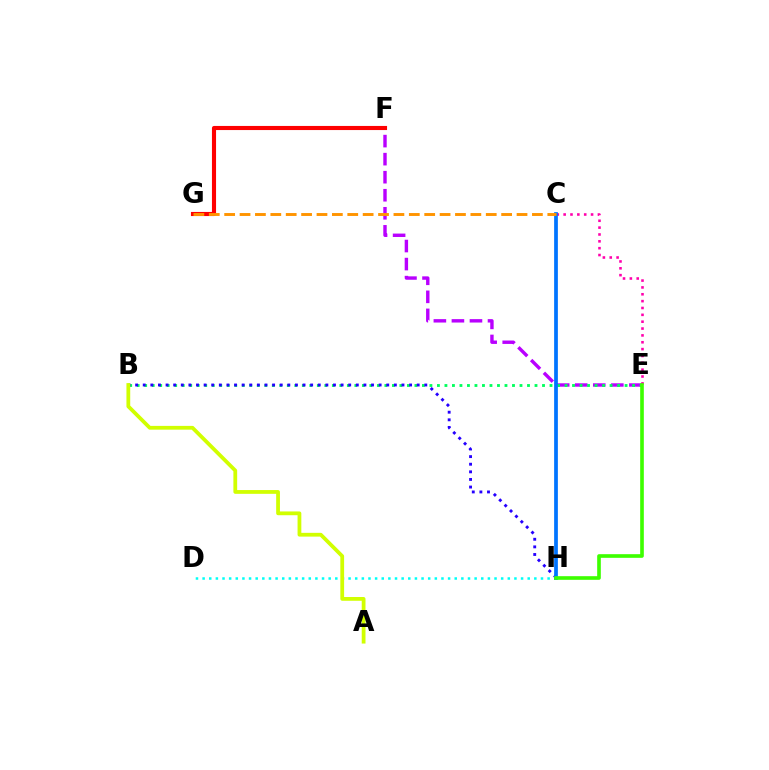{('E', 'F'): [{'color': '#b900ff', 'line_style': 'dashed', 'thickness': 2.45}], ('B', 'E'): [{'color': '#00ff5c', 'line_style': 'dotted', 'thickness': 2.04}], ('B', 'H'): [{'color': '#2500ff', 'line_style': 'dotted', 'thickness': 2.07}], ('C', 'E'): [{'color': '#ff00ac', 'line_style': 'dotted', 'thickness': 1.86}], ('D', 'H'): [{'color': '#00fff6', 'line_style': 'dotted', 'thickness': 1.8}], ('F', 'G'): [{'color': '#ff0000', 'line_style': 'solid', 'thickness': 2.96}], ('C', 'H'): [{'color': '#0074ff', 'line_style': 'solid', 'thickness': 2.69}], ('E', 'H'): [{'color': '#3dff00', 'line_style': 'solid', 'thickness': 2.62}], ('C', 'G'): [{'color': '#ff9400', 'line_style': 'dashed', 'thickness': 2.09}], ('A', 'B'): [{'color': '#d1ff00', 'line_style': 'solid', 'thickness': 2.72}]}